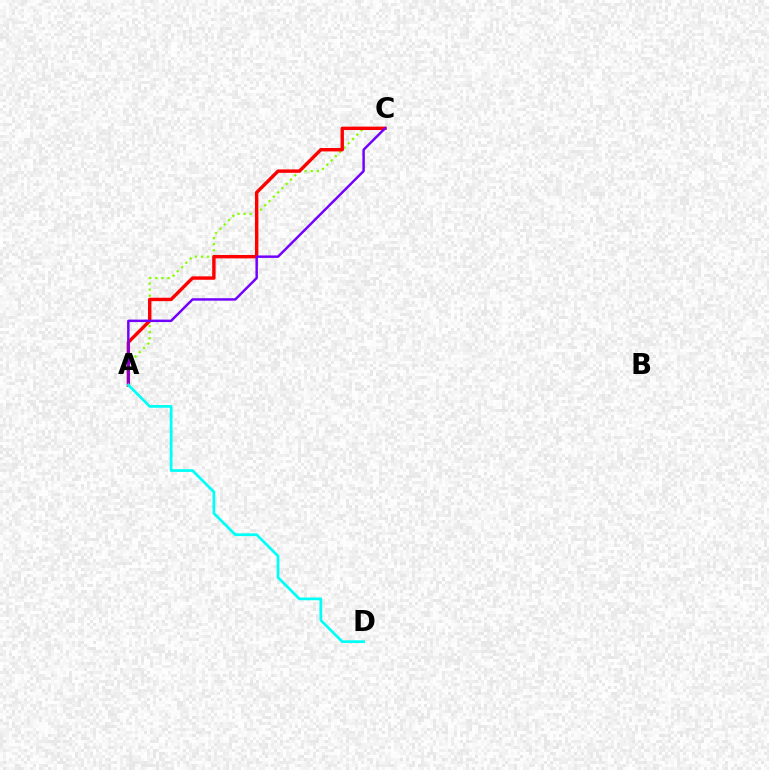{('A', 'C'): [{'color': '#84ff00', 'line_style': 'dotted', 'thickness': 1.65}, {'color': '#ff0000', 'line_style': 'solid', 'thickness': 2.45}, {'color': '#7200ff', 'line_style': 'solid', 'thickness': 1.77}], ('A', 'D'): [{'color': '#00fff6', 'line_style': 'solid', 'thickness': 1.98}]}